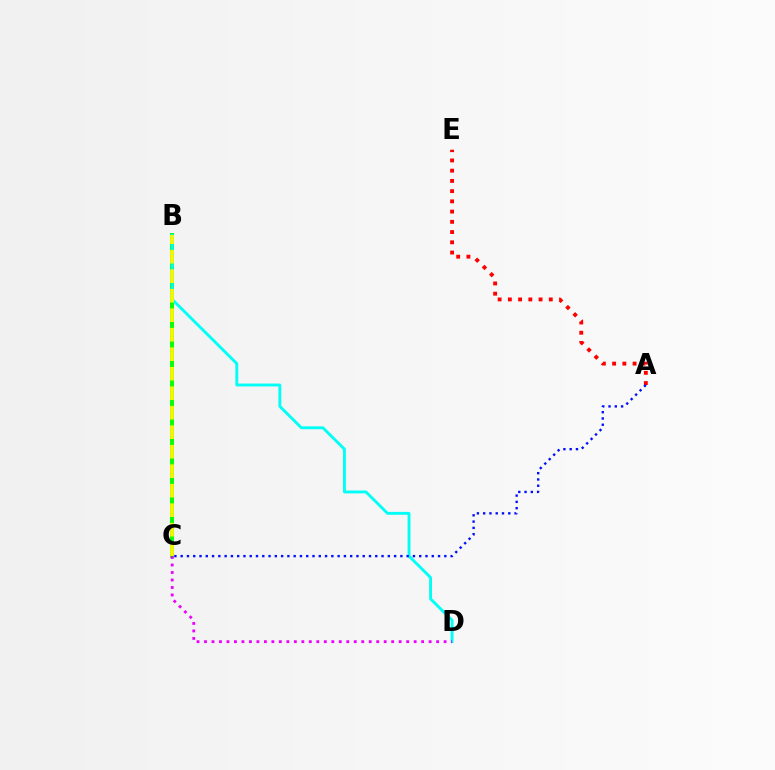{('B', 'C'): [{'color': '#08ff00', 'line_style': 'solid', 'thickness': 2.85}, {'color': '#fcf500', 'line_style': 'dashed', 'thickness': 2.65}], ('B', 'D'): [{'color': '#00fff6', 'line_style': 'solid', 'thickness': 2.07}], ('A', 'E'): [{'color': '#ff0000', 'line_style': 'dotted', 'thickness': 2.78}], ('A', 'C'): [{'color': '#0010ff', 'line_style': 'dotted', 'thickness': 1.71}], ('C', 'D'): [{'color': '#ee00ff', 'line_style': 'dotted', 'thickness': 2.03}]}